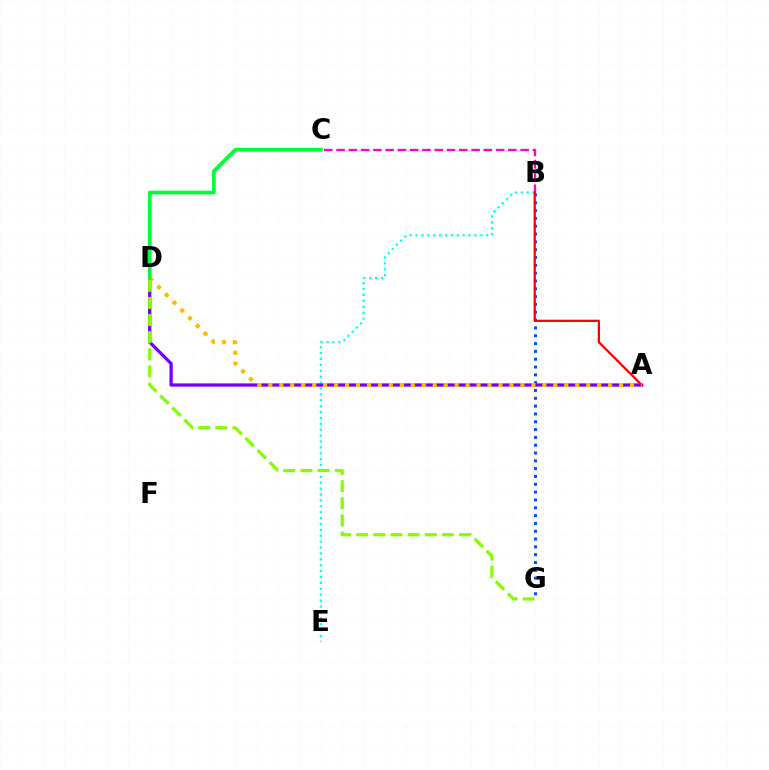{('B', 'E'): [{'color': '#00fff6', 'line_style': 'dotted', 'thickness': 1.6}], ('A', 'D'): [{'color': '#7200ff', 'line_style': 'solid', 'thickness': 2.34}, {'color': '#ffbd00', 'line_style': 'dotted', 'thickness': 2.98}], ('D', 'G'): [{'color': '#84ff00', 'line_style': 'dashed', 'thickness': 2.33}], ('B', 'G'): [{'color': '#004bff', 'line_style': 'dotted', 'thickness': 2.12}], ('B', 'C'): [{'color': '#ff00cf', 'line_style': 'dashed', 'thickness': 1.67}], ('A', 'B'): [{'color': '#ff0000', 'line_style': 'solid', 'thickness': 1.65}], ('C', 'D'): [{'color': '#00ff39', 'line_style': 'solid', 'thickness': 2.65}]}